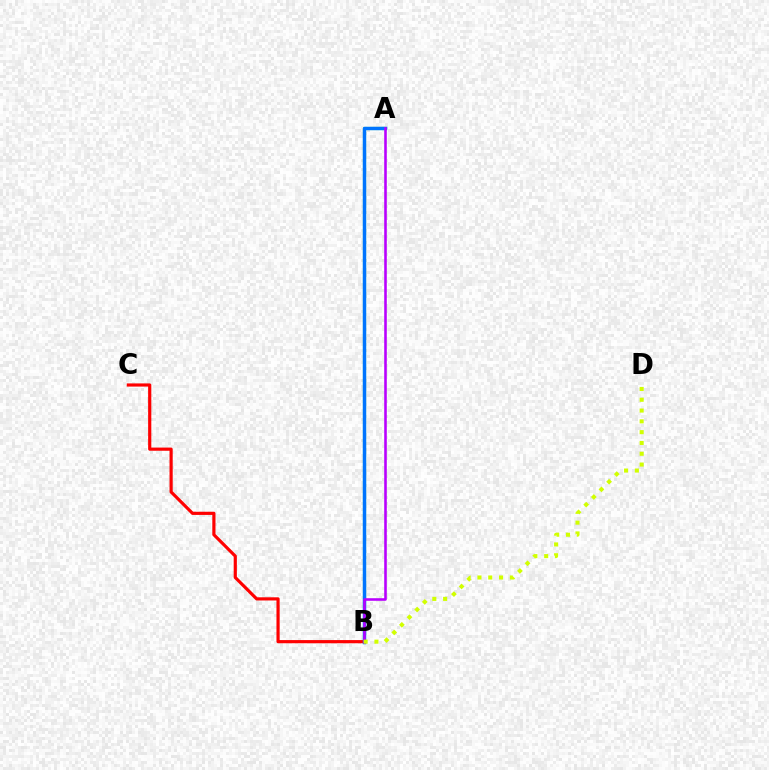{('B', 'C'): [{'color': '#ff0000', 'line_style': 'solid', 'thickness': 2.29}], ('A', 'B'): [{'color': '#00ff5c', 'line_style': 'solid', 'thickness': 2.25}, {'color': '#0074ff', 'line_style': 'solid', 'thickness': 2.46}, {'color': '#b900ff', 'line_style': 'solid', 'thickness': 1.86}], ('B', 'D'): [{'color': '#d1ff00', 'line_style': 'dotted', 'thickness': 2.93}]}